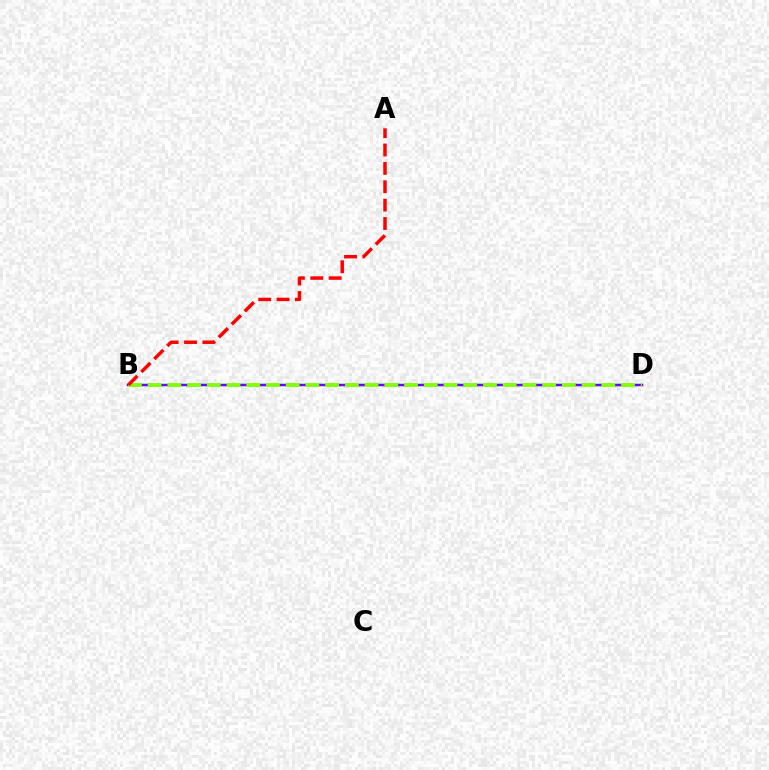{('B', 'D'): [{'color': '#00fff6', 'line_style': 'solid', 'thickness': 1.68}, {'color': '#7200ff', 'line_style': 'solid', 'thickness': 1.73}, {'color': '#84ff00', 'line_style': 'dashed', 'thickness': 2.68}], ('A', 'B'): [{'color': '#ff0000', 'line_style': 'dashed', 'thickness': 2.5}]}